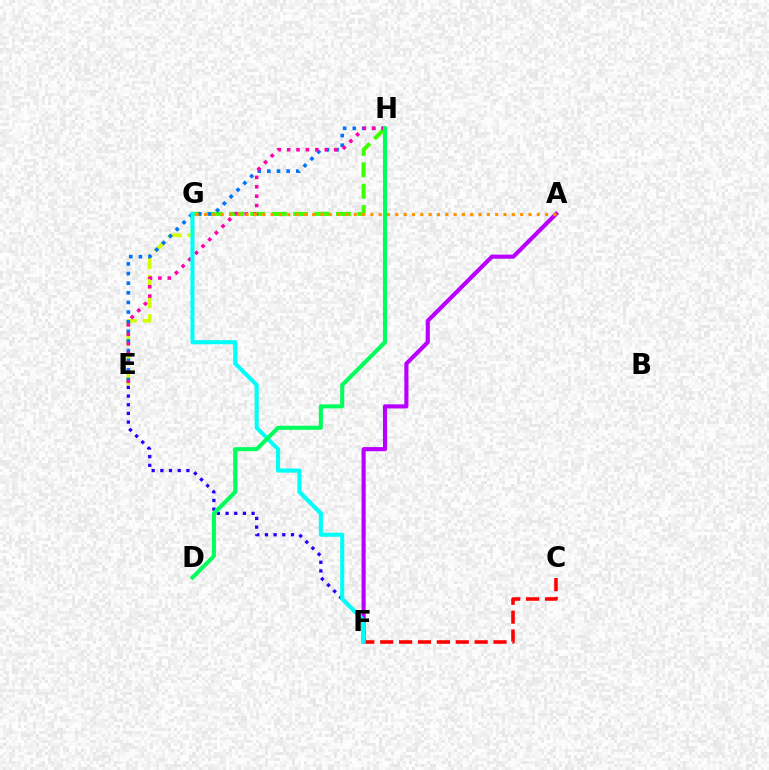{('E', 'G'): [{'color': '#d1ff00', 'line_style': 'dashed', 'thickness': 2.67}], ('C', 'F'): [{'color': '#ff0000', 'line_style': 'dashed', 'thickness': 2.57}], ('A', 'F'): [{'color': '#b900ff', 'line_style': 'solid', 'thickness': 2.97}], ('G', 'H'): [{'color': '#3dff00', 'line_style': 'dashed', 'thickness': 2.91}], ('E', 'H'): [{'color': '#0074ff', 'line_style': 'dotted', 'thickness': 2.62}, {'color': '#ff00ac', 'line_style': 'dotted', 'thickness': 2.56}], ('E', 'F'): [{'color': '#2500ff', 'line_style': 'dotted', 'thickness': 2.36}], ('A', 'G'): [{'color': '#ff9400', 'line_style': 'dotted', 'thickness': 2.26}], ('F', 'G'): [{'color': '#00fff6', 'line_style': 'solid', 'thickness': 2.94}], ('D', 'H'): [{'color': '#00ff5c', 'line_style': 'solid', 'thickness': 2.93}]}